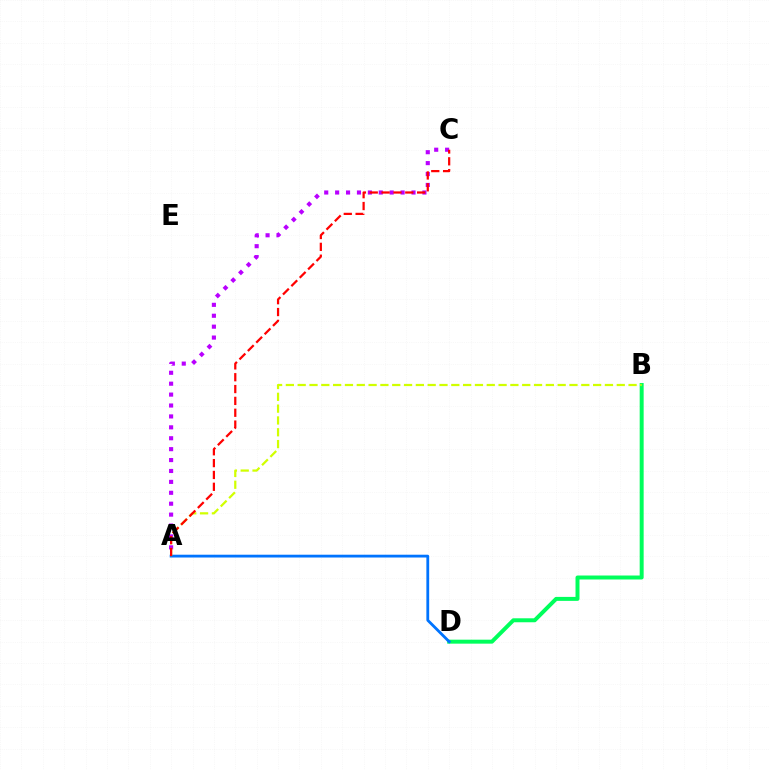{('B', 'D'): [{'color': '#00ff5c', 'line_style': 'solid', 'thickness': 2.86}], ('A', 'D'): [{'color': '#0074ff', 'line_style': 'solid', 'thickness': 2.02}], ('A', 'C'): [{'color': '#b900ff', 'line_style': 'dotted', 'thickness': 2.96}, {'color': '#ff0000', 'line_style': 'dashed', 'thickness': 1.61}], ('A', 'B'): [{'color': '#d1ff00', 'line_style': 'dashed', 'thickness': 1.61}]}